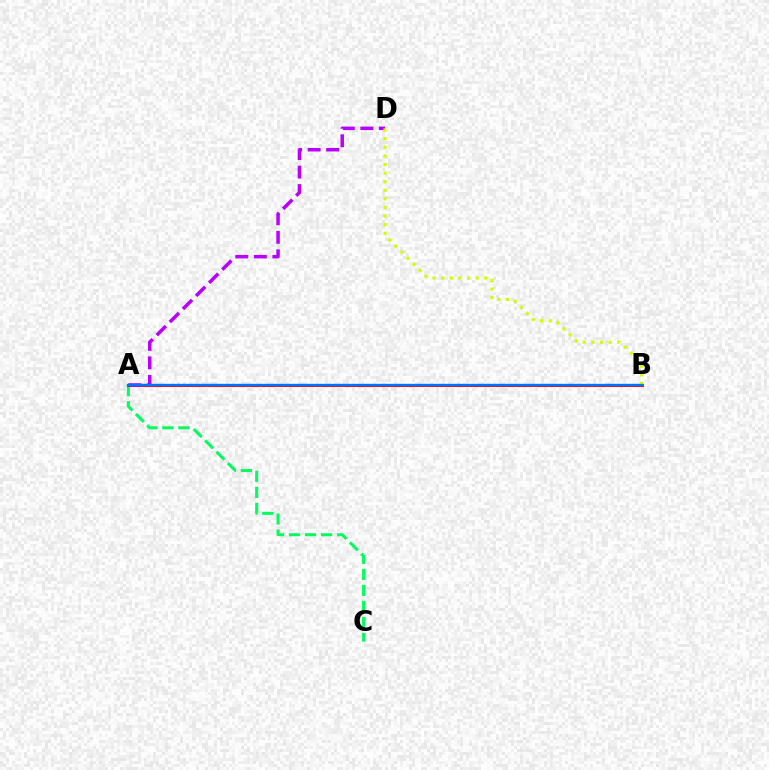{('A', 'C'): [{'color': '#00ff5c', 'line_style': 'dashed', 'thickness': 2.18}], ('A', 'B'): [{'color': '#ff0000', 'line_style': 'solid', 'thickness': 2.09}, {'color': '#0074ff', 'line_style': 'solid', 'thickness': 1.71}], ('A', 'D'): [{'color': '#b900ff', 'line_style': 'dashed', 'thickness': 2.52}], ('B', 'D'): [{'color': '#d1ff00', 'line_style': 'dotted', 'thickness': 2.34}]}